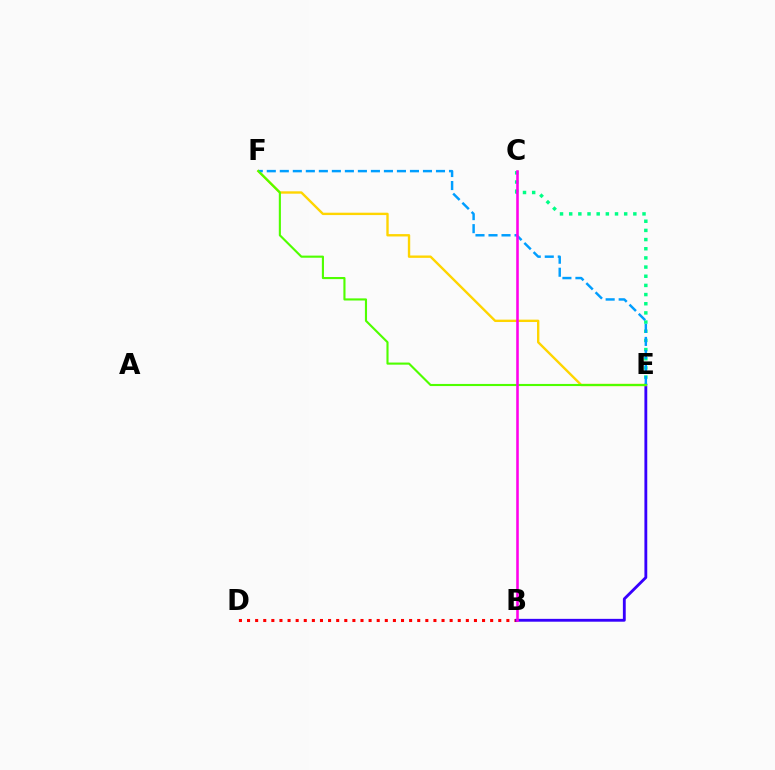{('B', 'D'): [{'color': '#ff0000', 'line_style': 'dotted', 'thickness': 2.2}], ('B', 'E'): [{'color': '#3700ff', 'line_style': 'solid', 'thickness': 2.05}], ('E', 'F'): [{'color': '#ffd500', 'line_style': 'solid', 'thickness': 1.71}, {'color': '#009eff', 'line_style': 'dashed', 'thickness': 1.77}, {'color': '#4fff00', 'line_style': 'solid', 'thickness': 1.53}], ('C', 'E'): [{'color': '#00ff86', 'line_style': 'dotted', 'thickness': 2.49}], ('B', 'C'): [{'color': '#ff00ed', 'line_style': 'solid', 'thickness': 1.85}]}